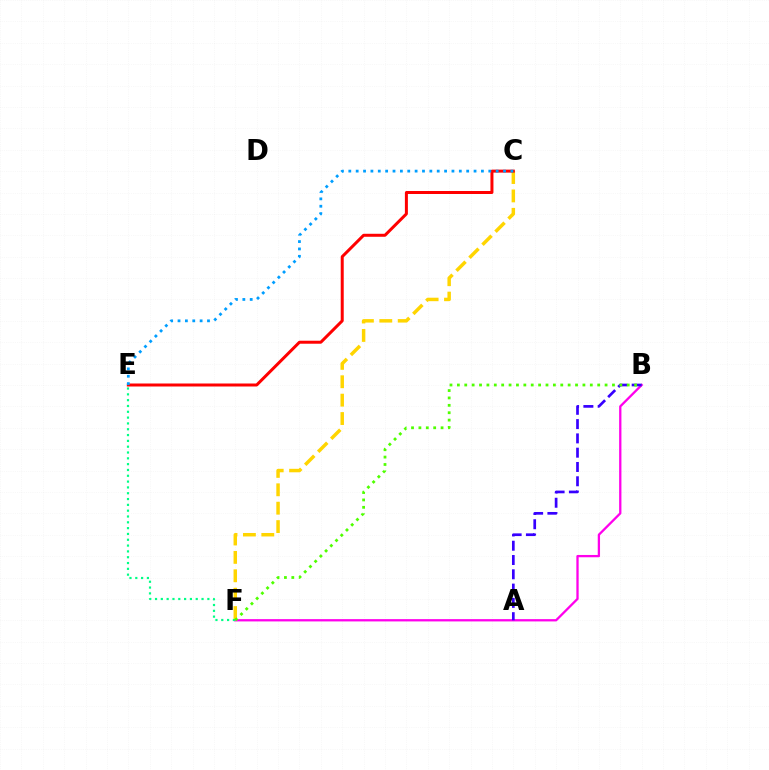{('B', 'F'): [{'color': '#ff00ed', 'line_style': 'solid', 'thickness': 1.65}, {'color': '#4fff00', 'line_style': 'dotted', 'thickness': 2.01}], ('A', 'B'): [{'color': '#3700ff', 'line_style': 'dashed', 'thickness': 1.94}], ('E', 'F'): [{'color': '#00ff86', 'line_style': 'dotted', 'thickness': 1.58}], ('C', 'F'): [{'color': '#ffd500', 'line_style': 'dashed', 'thickness': 2.5}], ('C', 'E'): [{'color': '#ff0000', 'line_style': 'solid', 'thickness': 2.16}, {'color': '#009eff', 'line_style': 'dotted', 'thickness': 2.0}]}